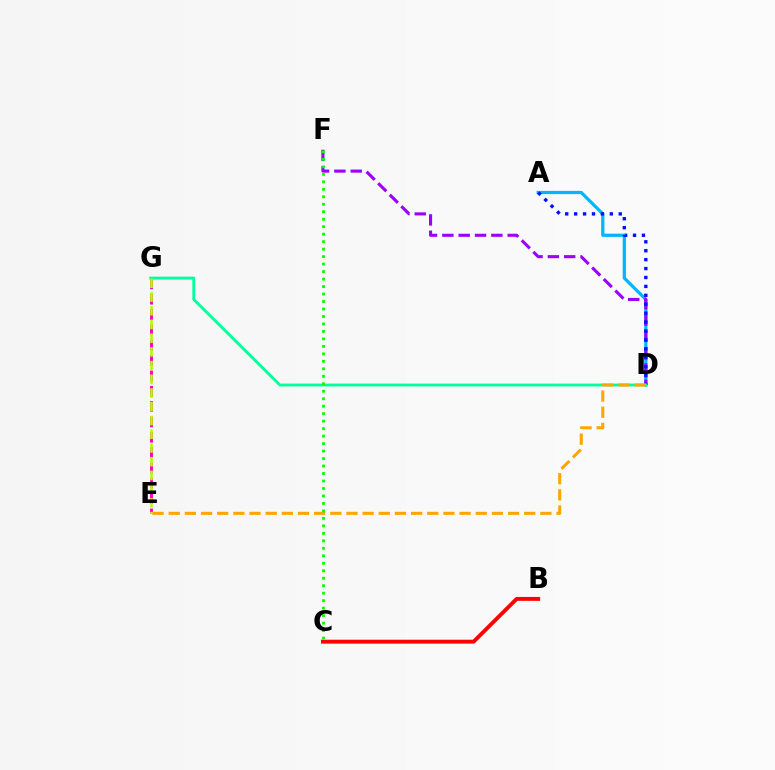{('E', 'G'): [{'color': '#ff00bd', 'line_style': 'dashed', 'thickness': 2.08}, {'color': '#b3ff00', 'line_style': 'dashed', 'thickness': 1.86}], ('A', 'D'): [{'color': '#00b5ff', 'line_style': 'solid', 'thickness': 2.32}, {'color': '#0010ff', 'line_style': 'dotted', 'thickness': 2.42}], ('D', 'F'): [{'color': '#9b00ff', 'line_style': 'dashed', 'thickness': 2.22}], ('B', 'C'): [{'color': '#ff0000', 'line_style': 'solid', 'thickness': 2.81}], ('D', 'G'): [{'color': '#00ff9d', 'line_style': 'solid', 'thickness': 2.05}], ('D', 'E'): [{'color': '#ffa500', 'line_style': 'dashed', 'thickness': 2.2}], ('C', 'F'): [{'color': '#08ff00', 'line_style': 'dotted', 'thickness': 2.03}]}